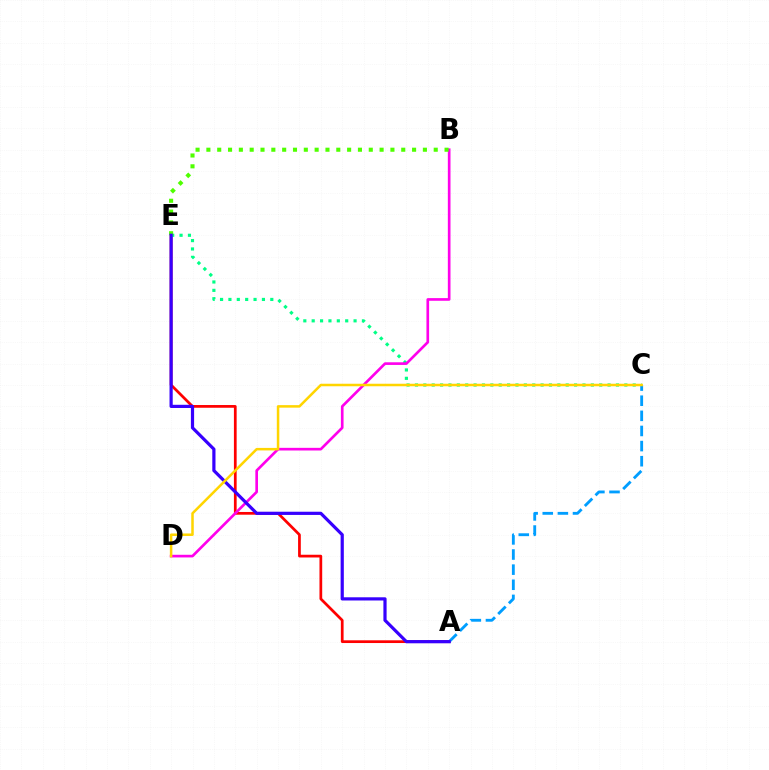{('A', 'E'): [{'color': '#ff0000', 'line_style': 'solid', 'thickness': 1.97}, {'color': '#3700ff', 'line_style': 'solid', 'thickness': 2.31}], ('C', 'E'): [{'color': '#00ff86', 'line_style': 'dotted', 'thickness': 2.28}], ('B', 'D'): [{'color': '#ff00ed', 'line_style': 'solid', 'thickness': 1.92}], ('A', 'C'): [{'color': '#009eff', 'line_style': 'dashed', 'thickness': 2.05}], ('B', 'E'): [{'color': '#4fff00', 'line_style': 'dotted', 'thickness': 2.94}], ('C', 'D'): [{'color': '#ffd500', 'line_style': 'solid', 'thickness': 1.81}]}